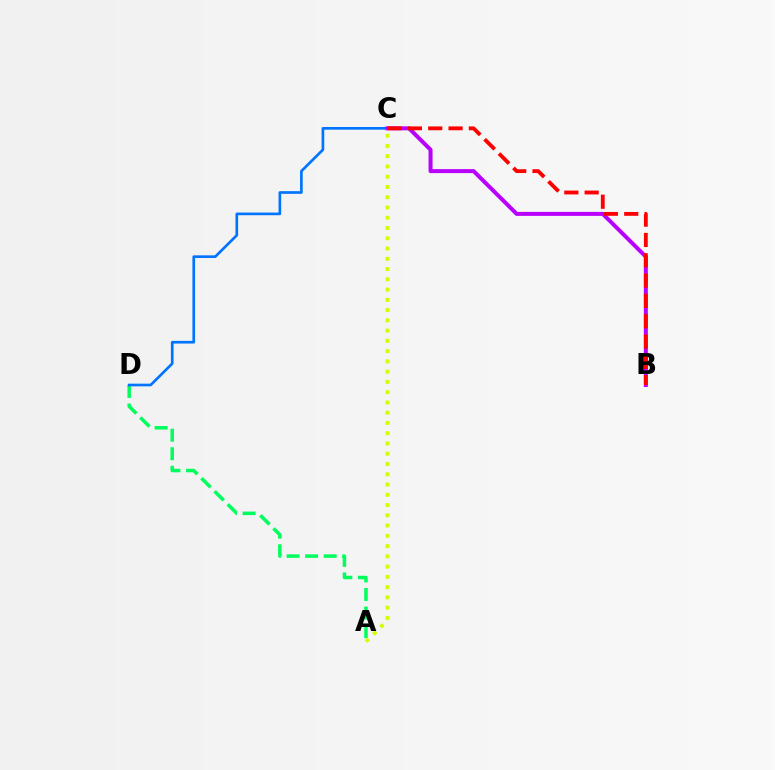{('A', 'D'): [{'color': '#00ff5c', 'line_style': 'dashed', 'thickness': 2.52}], ('C', 'D'): [{'color': '#0074ff', 'line_style': 'solid', 'thickness': 1.92}], ('B', 'C'): [{'color': '#b900ff', 'line_style': 'solid', 'thickness': 2.87}, {'color': '#ff0000', 'line_style': 'dashed', 'thickness': 2.76}], ('A', 'C'): [{'color': '#d1ff00', 'line_style': 'dotted', 'thickness': 2.79}]}